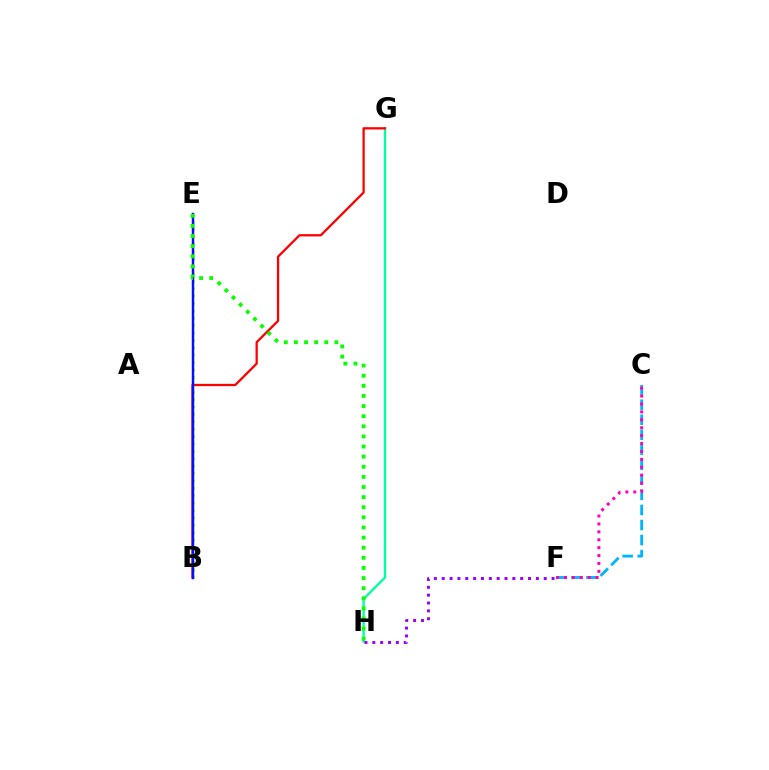{('B', 'E'): [{'color': '#ffa500', 'line_style': 'dotted', 'thickness': 1.6}, {'color': '#b3ff00', 'line_style': 'dotted', 'thickness': 2.01}, {'color': '#0010ff', 'line_style': 'solid', 'thickness': 1.77}], ('G', 'H'): [{'color': '#00ff9d', 'line_style': 'solid', 'thickness': 1.68}], ('B', 'G'): [{'color': '#ff0000', 'line_style': 'solid', 'thickness': 1.64}], ('F', 'H'): [{'color': '#9b00ff', 'line_style': 'dotted', 'thickness': 2.13}], ('C', 'F'): [{'color': '#00b5ff', 'line_style': 'dashed', 'thickness': 2.04}, {'color': '#ff00bd', 'line_style': 'dotted', 'thickness': 2.15}], ('E', 'H'): [{'color': '#08ff00', 'line_style': 'dotted', 'thickness': 2.75}]}